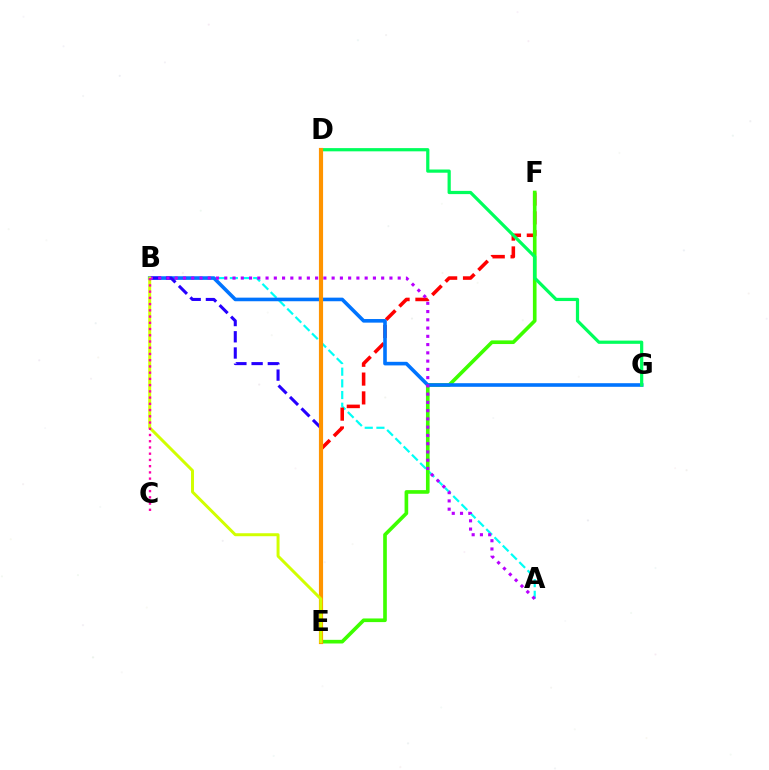{('A', 'B'): [{'color': '#00fff6', 'line_style': 'dashed', 'thickness': 1.59}, {'color': '#b900ff', 'line_style': 'dotted', 'thickness': 2.24}], ('E', 'F'): [{'color': '#ff0000', 'line_style': 'dashed', 'thickness': 2.56}, {'color': '#3dff00', 'line_style': 'solid', 'thickness': 2.63}], ('B', 'G'): [{'color': '#0074ff', 'line_style': 'solid', 'thickness': 2.59}], ('B', 'E'): [{'color': '#2500ff', 'line_style': 'dashed', 'thickness': 2.2}, {'color': '#d1ff00', 'line_style': 'solid', 'thickness': 2.14}], ('D', 'G'): [{'color': '#00ff5c', 'line_style': 'solid', 'thickness': 2.32}], ('D', 'E'): [{'color': '#ff9400', 'line_style': 'solid', 'thickness': 3.0}], ('B', 'C'): [{'color': '#ff00ac', 'line_style': 'dotted', 'thickness': 1.69}]}